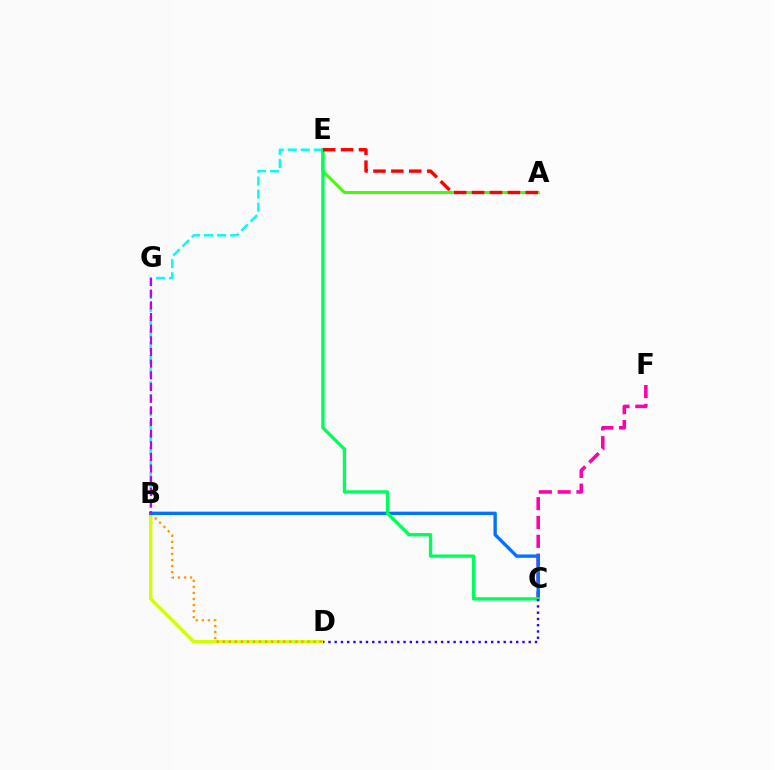{('B', 'D'): [{'color': '#d1ff00', 'line_style': 'solid', 'thickness': 2.39}, {'color': '#ff9400', 'line_style': 'dotted', 'thickness': 1.64}], ('C', 'F'): [{'color': '#ff00ac', 'line_style': 'dashed', 'thickness': 2.56}], ('A', 'E'): [{'color': '#3dff00', 'line_style': 'solid', 'thickness': 2.12}, {'color': '#ff0000', 'line_style': 'dashed', 'thickness': 2.43}], ('B', 'E'): [{'color': '#00fff6', 'line_style': 'dashed', 'thickness': 1.77}], ('B', 'C'): [{'color': '#0074ff', 'line_style': 'solid', 'thickness': 2.42}], ('C', 'E'): [{'color': '#00ff5c', 'line_style': 'solid', 'thickness': 2.41}], ('B', 'G'): [{'color': '#b900ff', 'line_style': 'dashed', 'thickness': 1.58}], ('C', 'D'): [{'color': '#2500ff', 'line_style': 'dotted', 'thickness': 1.7}]}